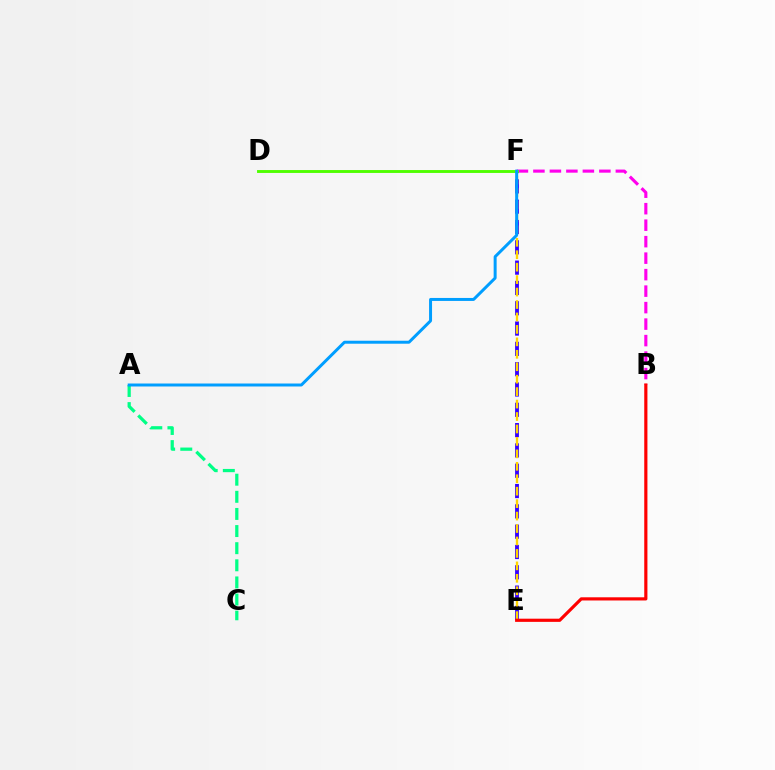{('B', 'F'): [{'color': '#ff00ed', 'line_style': 'dashed', 'thickness': 2.24}], ('E', 'F'): [{'color': '#3700ff', 'line_style': 'dashed', 'thickness': 2.76}, {'color': '#ffd500', 'line_style': 'dashed', 'thickness': 1.69}], ('A', 'C'): [{'color': '#00ff86', 'line_style': 'dashed', 'thickness': 2.33}], ('D', 'F'): [{'color': '#4fff00', 'line_style': 'solid', 'thickness': 2.08}], ('B', 'E'): [{'color': '#ff0000', 'line_style': 'solid', 'thickness': 2.28}], ('A', 'F'): [{'color': '#009eff', 'line_style': 'solid', 'thickness': 2.15}]}